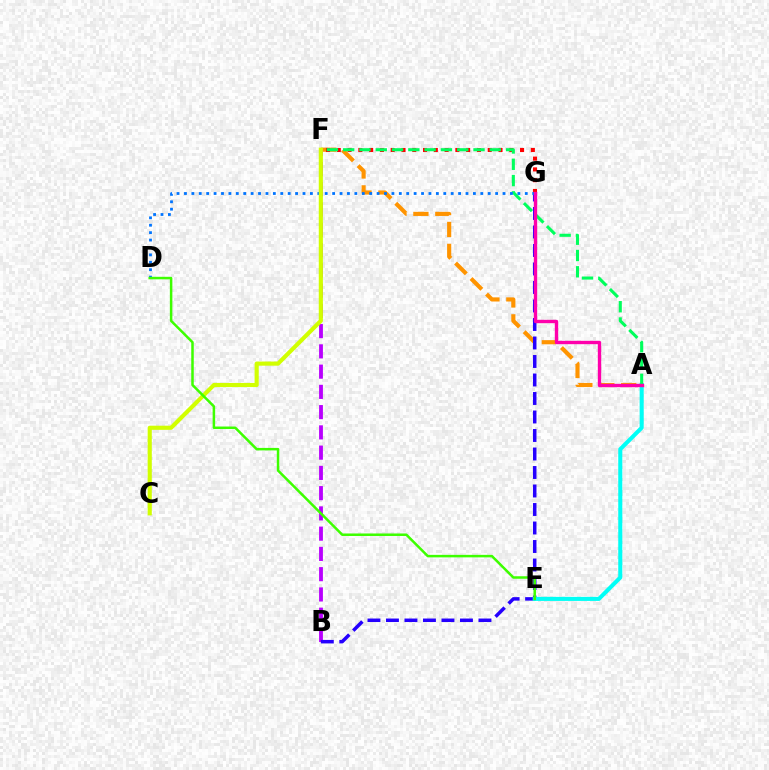{('A', 'F'): [{'color': '#ff9400', 'line_style': 'dashed', 'thickness': 2.98}, {'color': '#00ff5c', 'line_style': 'dashed', 'thickness': 2.21}], ('B', 'F'): [{'color': '#b900ff', 'line_style': 'dashed', 'thickness': 2.75}], ('B', 'G'): [{'color': '#2500ff', 'line_style': 'dashed', 'thickness': 2.51}], ('F', 'G'): [{'color': '#ff0000', 'line_style': 'dotted', 'thickness': 2.93}], ('A', 'E'): [{'color': '#00fff6', 'line_style': 'solid', 'thickness': 2.92}], ('D', 'G'): [{'color': '#0074ff', 'line_style': 'dotted', 'thickness': 2.01}], ('C', 'F'): [{'color': '#d1ff00', 'line_style': 'solid', 'thickness': 2.98}], ('D', 'E'): [{'color': '#3dff00', 'line_style': 'solid', 'thickness': 1.8}], ('A', 'G'): [{'color': '#ff00ac', 'line_style': 'solid', 'thickness': 2.42}]}